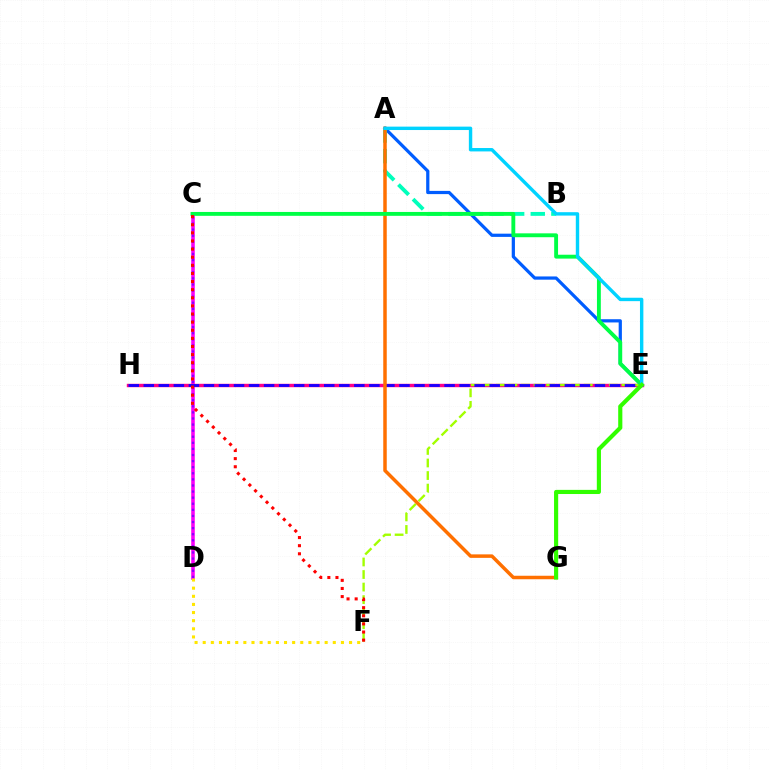{('C', 'D'): [{'color': '#fa00f9', 'line_style': 'solid', 'thickness': 2.56}, {'color': '#8a00ff', 'line_style': 'dotted', 'thickness': 1.66}], ('E', 'H'): [{'color': '#ff0088', 'line_style': 'solid', 'thickness': 2.45}, {'color': '#1900ff', 'line_style': 'dashed', 'thickness': 2.04}], ('A', 'E'): [{'color': '#005dff', 'line_style': 'solid', 'thickness': 2.32}, {'color': '#00d3ff', 'line_style': 'solid', 'thickness': 2.45}], ('E', 'F'): [{'color': '#a2ff00', 'line_style': 'dashed', 'thickness': 1.71}], ('D', 'F'): [{'color': '#ffe600', 'line_style': 'dotted', 'thickness': 2.21}], ('A', 'B'): [{'color': '#00ffbb', 'line_style': 'dashed', 'thickness': 2.8}], ('A', 'G'): [{'color': '#ff7000', 'line_style': 'solid', 'thickness': 2.52}], ('C', 'E'): [{'color': '#00ff45', 'line_style': 'solid', 'thickness': 2.79}], ('C', 'F'): [{'color': '#ff0000', 'line_style': 'dotted', 'thickness': 2.21}], ('E', 'G'): [{'color': '#31ff00', 'line_style': 'solid', 'thickness': 2.99}]}